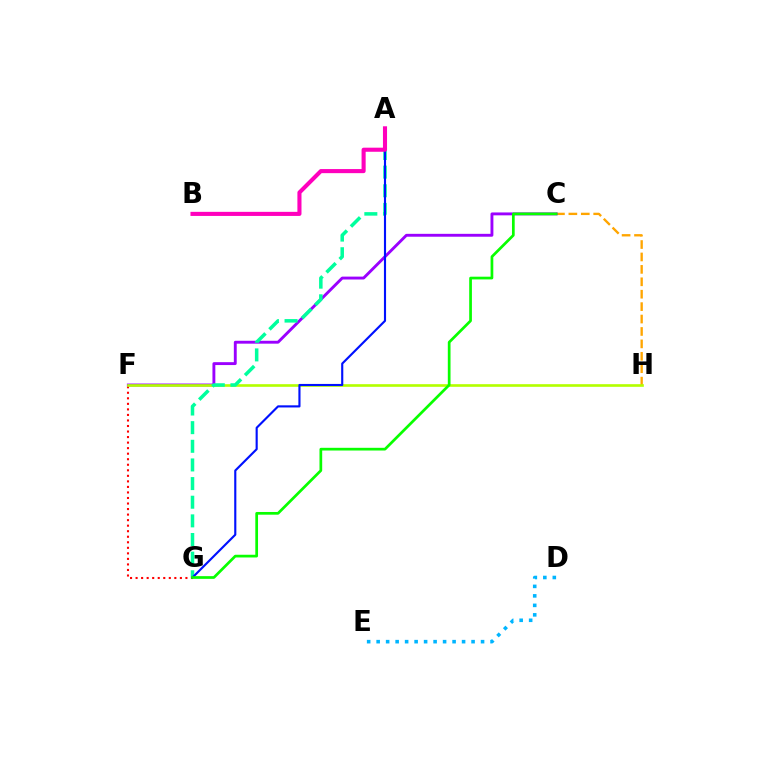{('F', 'G'): [{'color': '#ff0000', 'line_style': 'dotted', 'thickness': 1.5}], ('C', 'H'): [{'color': '#ffa500', 'line_style': 'dashed', 'thickness': 1.69}], ('D', 'E'): [{'color': '#00b5ff', 'line_style': 'dotted', 'thickness': 2.58}], ('C', 'F'): [{'color': '#9b00ff', 'line_style': 'solid', 'thickness': 2.08}], ('F', 'H'): [{'color': '#b3ff00', 'line_style': 'solid', 'thickness': 1.9}], ('A', 'G'): [{'color': '#00ff9d', 'line_style': 'dashed', 'thickness': 2.53}, {'color': '#0010ff', 'line_style': 'solid', 'thickness': 1.54}], ('C', 'G'): [{'color': '#08ff00', 'line_style': 'solid', 'thickness': 1.95}], ('A', 'B'): [{'color': '#ff00bd', 'line_style': 'solid', 'thickness': 2.94}]}